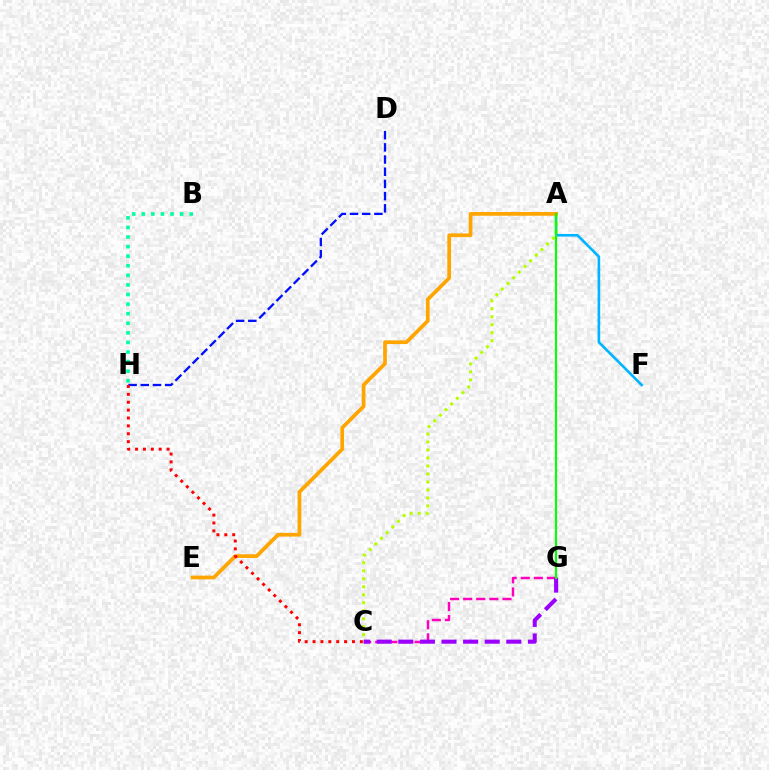{('A', 'F'): [{'color': '#00b5ff', 'line_style': 'solid', 'thickness': 1.89}], ('C', 'G'): [{'color': '#ff00bd', 'line_style': 'dashed', 'thickness': 1.78}, {'color': '#9b00ff', 'line_style': 'dashed', 'thickness': 2.93}], ('A', 'C'): [{'color': '#b3ff00', 'line_style': 'dotted', 'thickness': 2.17}], ('D', 'H'): [{'color': '#0010ff', 'line_style': 'dashed', 'thickness': 1.66}], ('A', 'E'): [{'color': '#ffa500', 'line_style': 'solid', 'thickness': 2.67}], ('B', 'H'): [{'color': '#00ff9d', 'line_style': 'dotted', 'thickness': 2.6}], ('C', 'H'): [{'color': '#ff0000', 'line_style': 'dotted', 'thickness': 2.14}], ('A', 'G'): [{'color': '#08ff00', 'line_style': 'solid', 'thickness': 1.53}]}